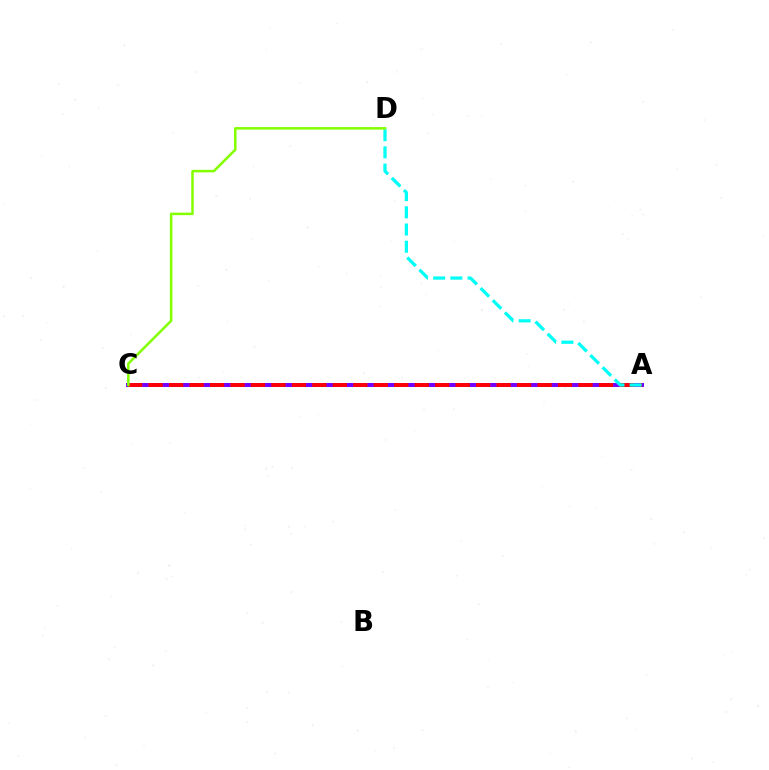{('A', 'C'): [{'color': '#7200ff', 'line_style': 'solid', 'thickness': 2.85}, {'color': '#ff0000', 'line_style': 'dashed', 'thickness': 2.78}], ('A', 'D'): [{'color': '#00fff6', 'line_style': 'dashed', 'thickness': 2.34}], ('C', 'D'): [{'color': '#84ff00', 'line_style': 'solid', 'thickness': 1.82}]}